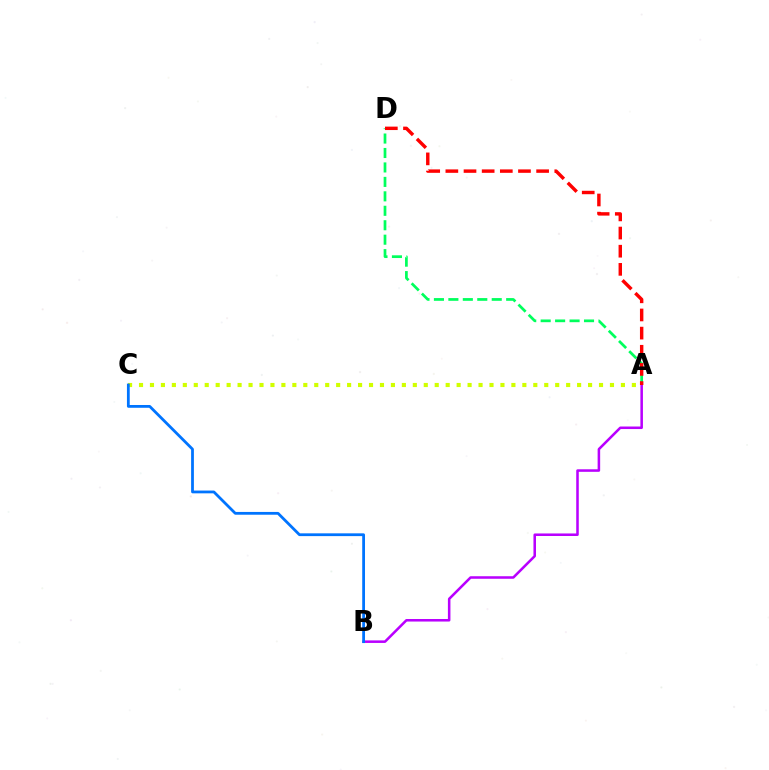{('A', 'D'): [{'color': '#00ff5c', 'line_style': 'dashed', 'thickness': 1.96}, {'color': '#ff0000', 'line_style': 'dashed', 'thickness': 2.47}], ('A', 'B'): [{'color': '#b900ff', 'line_style': 'solid', 'thickness': 1.83}], ('A', 'C'): [{'color': '#d1ff00', 'line_style': 'dotted', 'thickness': 2.98}], ('B', 'C'): [{'color': '#0074ff', 'line_style': 'solid', 'thickness': 2.0}]}